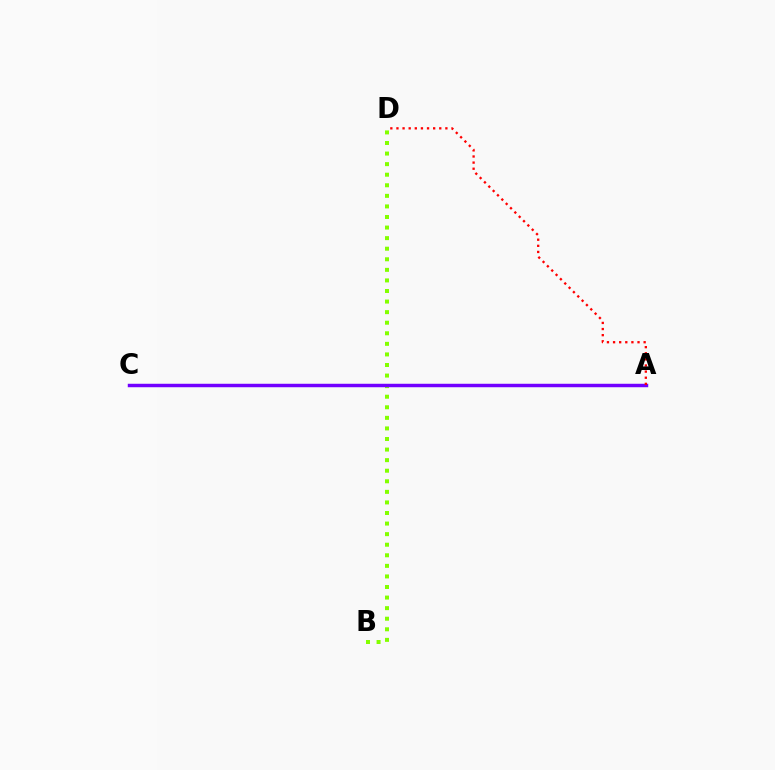{('B', 'D'): [{'color': '#84ff00', 'line_style': 'dotted', 'thickness': 2.87}], ('A', 'C'): [{'color': '#00fff6', 'line_style': 'dashed', 'thickness': 1.87}, {'color': '#7200ff', 'line_style': 'solid', 'thickness': 2.49}], ('A', 'D'): [{'color': '#ff0000', 'line_style': 'dotted', 'thickness': 1.66}]}